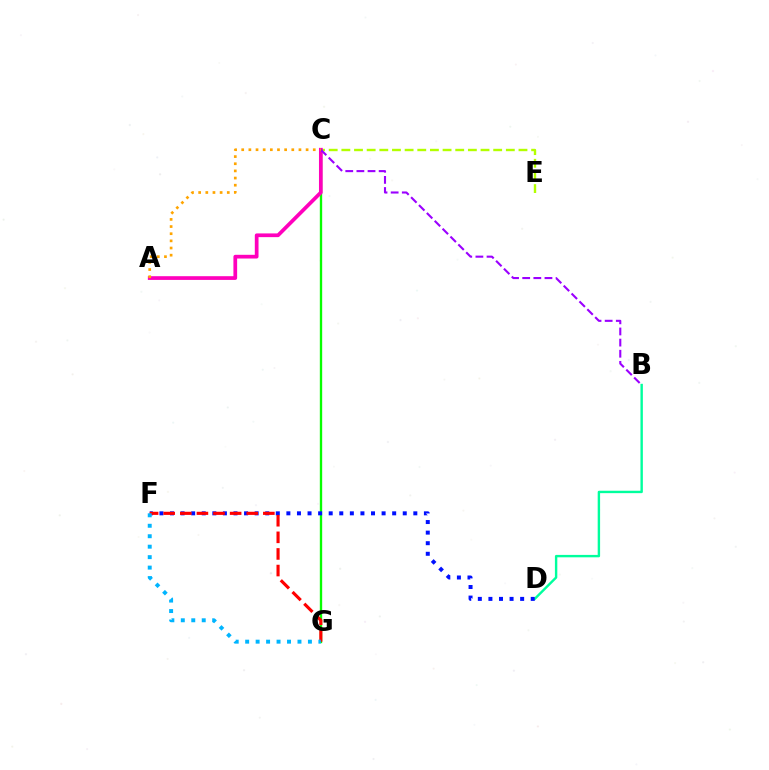{('C', 'E'): [{'color': '#b3ff00', 'line_style': 'dashed', 'thickness': 1.72}], ('B', 'D'): [{'color': '#00ff9d', 'line_style': 'solid', 'thickness': 1.73}], ('C', 'G'): [{'color': '#08ff00', 'line_style': 'solid', 'thickness': 1.7}], ('D', 'F'): [{'color': '#0010ff', 'line_style': 'dotted', 'thickness': 2.87}], ('F', 'G'): [{'color': '#ff0000', 'line_style': 'dashed', 'thickness': 2.26}, {'color': '#00b5ff', 'line_style': 'dotted', 'thickness': 2.84}], ('A', 'C'): [{'color': '#ff00bd', 'line_style': 'solid', 'thickness': 2.68}, {'color': '#ffa500', 'line_style': 'dotted', 'thickness': 1.94}], ('B', 'C'): [{'color': '#9b00ff', 'line_style': 'dashed', 'thickness': 1.51}]}